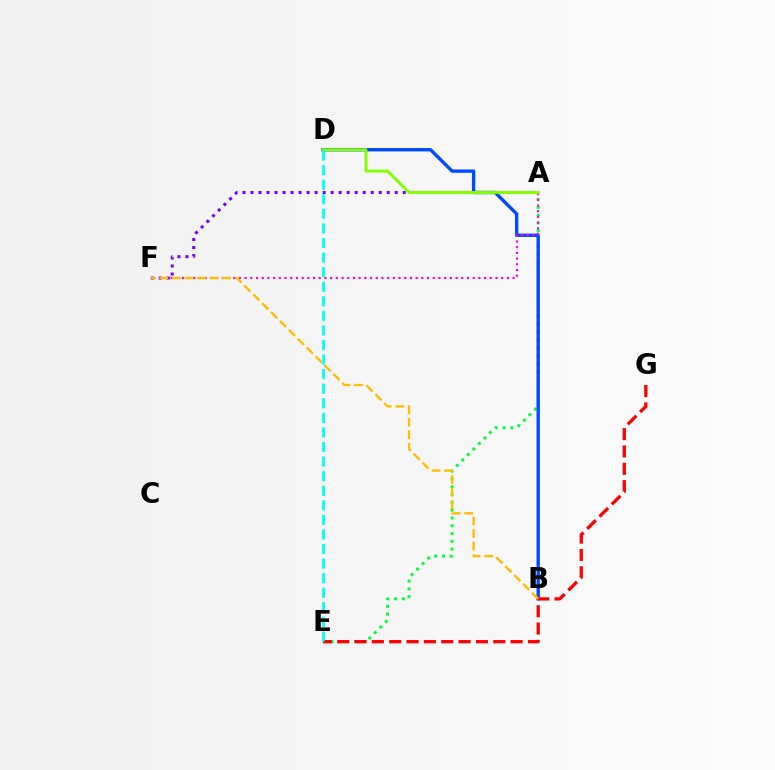{('A', 'E'): [{'color': '#00ff39', 'line_style': 'dotted', 'thickness': 2.12}], ('B', 'D'): [{'color': '#004bff', 'line_style': 'solid', 'thickness': 2.43}], ('A', 'F'): [{'color': '#ff00cf', 'line_style': 'dotted', 'thickness': 1.55}, {'color': '#7200ff', 'line_style': 'dotted', 'thickness': 2.18}], ('E', 'G'): [{'color': '#ff0000', 'line_style': 'dashed', 'thickness': 2.36}], ('A', 'D'): [{'color': '#84ff00', 'line_style': 'solid', 'thickness': 2.11}], ('B', 'F'): [{'color': '#ffbd00', 'line_style': 'dashed', 'thickness': 1.71}], ('D', 'E'): [{'color': '#00fff6', 'line_style': 'dashed', 'thickness': 1.98}]}